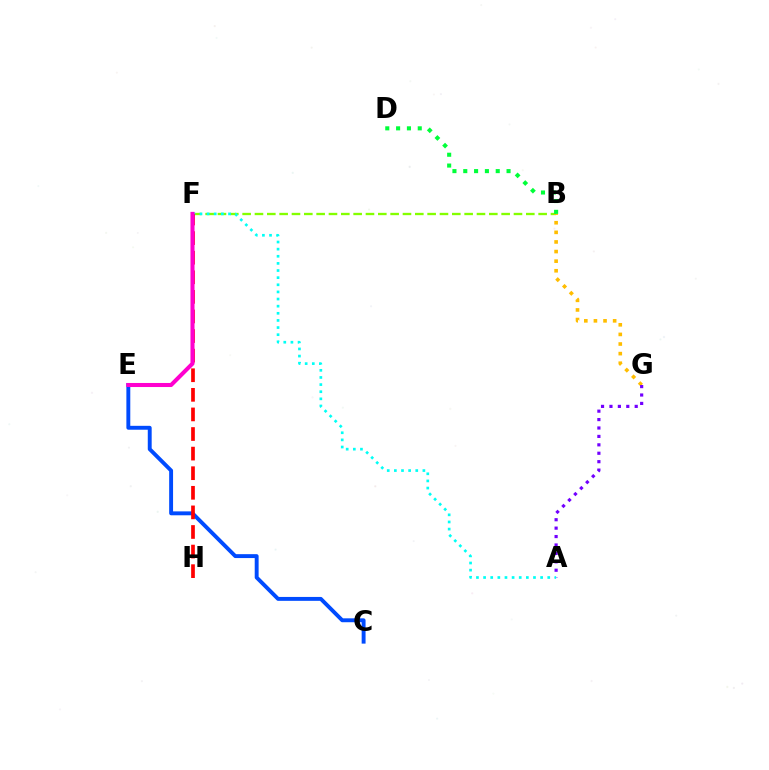{('B', 'F'): [{'color': '#84ff00', 'line_style': 'dashed', 'thickness': 1.68}], ('B', 'G'): [{'color': '#ffbd00', 'line_style': 'dotted', 'thickness': 2.61}], ('A', 'G'): [{'color': '#7200ff', 'line_style': 'dotted', 'thickness': 2.29}], ('A', 'F'): [{'color': '#00fff6', 'line_style': 'dotted', 'thickness': 1.94}], ('C', 'E'): [{'color': '#004bff', 'line_style': 'solid', 'thickness': 2.81}], ('F', 'H'): [{'color': '#ff0000', 'line_style': 'dashed', 'thickness': 2.66}], ('E', 'F'): [{'color': '#ff00cf', 'line_style': 'solid', 'thickness': 2.92}], ('B', 'D'): [{'color': '#00ff39', 'line_style': 'dotted', 'thickness': 2.94}]}